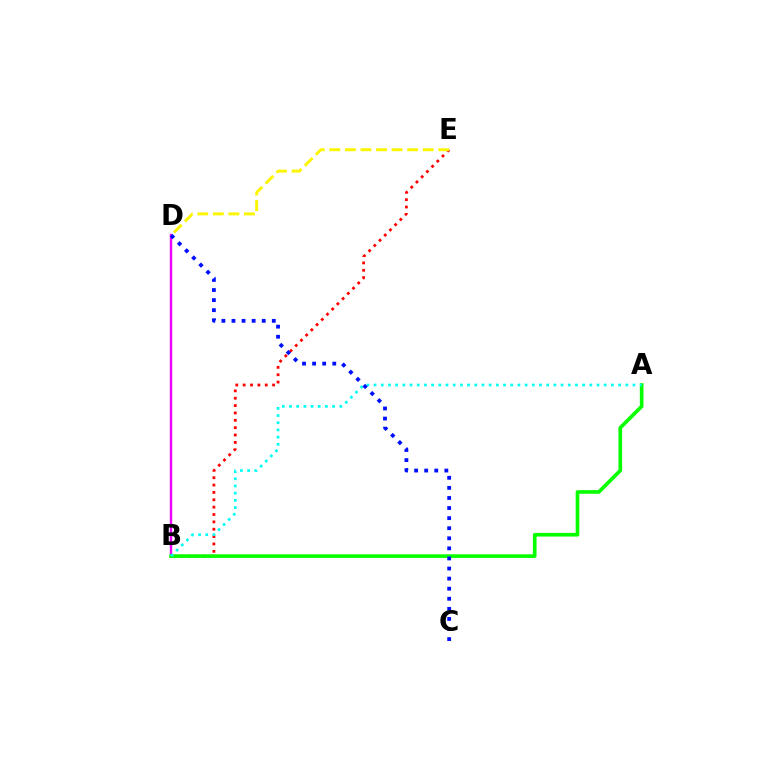{('B', 'E'): [{'color': '#ff0000', 'line_style': 'dotted', 'thickness': 2.0}], ('B', 'D'): [{'color': '#ee00ff', 'line_style': 'solid', 'thickness': 1.72}], ('D', 'E'): [{'color': '#fcf500', 'line_style': 'dashed', 'thickness': 2.11}], ('A', 'B'): [{'color': '#08ff00', 'line_style': 'solid', 'thickness': 2.63}, {'color': '#00fff6', 'line_style': 'dotted', 'thickness': 1.95}], ('C', 'D'): [{'color': '#0010ff', 'line_style': 'dotted', 'thickness': 2.74}]}